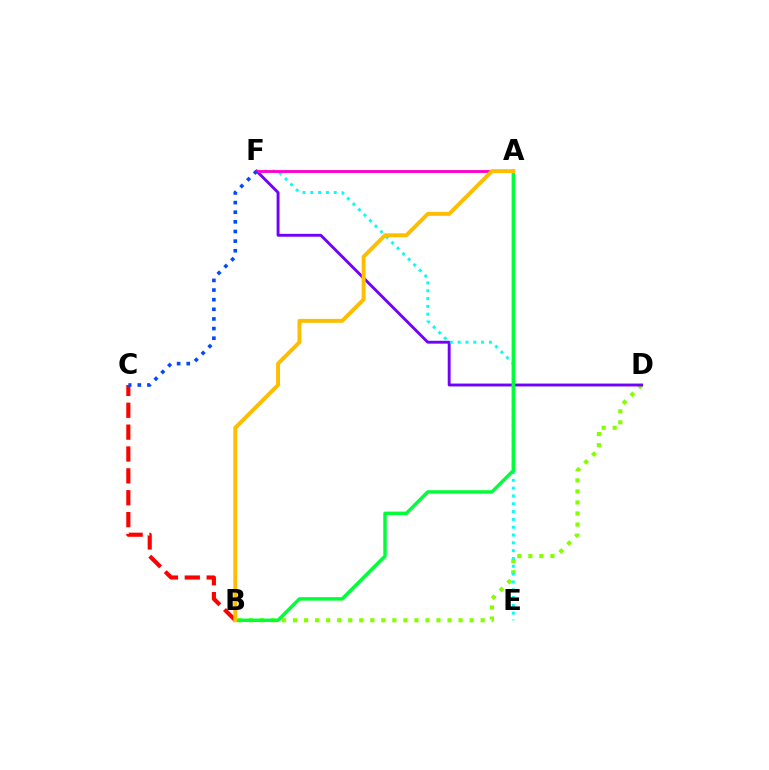{('B', 'D'): [{'color': '#84ff00', 'line_style': 'dotted', 'thickness': 3.0}], ('D', 'F'): [{'color': '#7200ff', 'line_style': 'solid', 'thickness': 2.07}], ('B', 'C'): [{'color': '#ff0000', 'line_style': 'dashed', 'thickness': 2.97}], ('E', 'F'): [{'color': '#00fff6', 'line_style': 'dotted', 'thickness': 2.12}], ('A', 'F'): [{'color': '#ff00cf', 'line_style': 'solid', 'thickness': 2.06}], ('A', 'B'): [{'color': '#00ff39', 'line_style': 'solid', 'thickness': 2.49}, {'color': '#ffbd00', 'line_style': 'solid', 'thickness': 2.82}], ('C', 'F'): [{'color': '#004bff', 'line_style': 'dotted', 'thickness': 2.62}]}